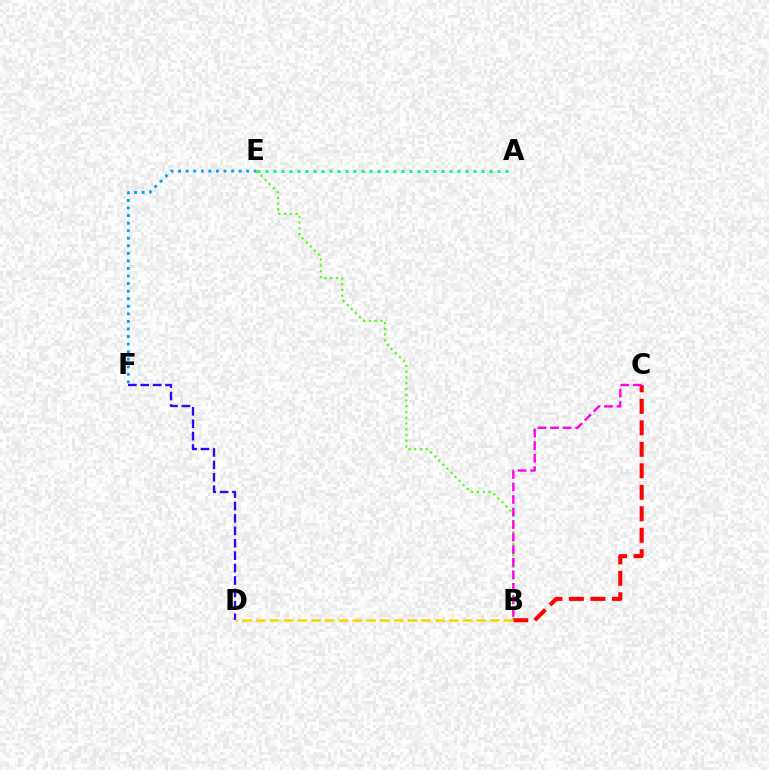{('A', 'E'): [{'color': '#00ff86', 'line_style': 'dotted', 'thickness': 2.17}], ('E', 'F'): [{'color': '#009eff', 'line_style': 'dotted', 'thickness': 2.05}], ('B', 'E'): [{'color': '#4fff00', 'line_style': 'dotted', 'thickness': 1.56}], ('B', 'C'): [{'color': '#ff0000', 'line_style': 'dashed', 'thickness': 2.92}, {'color': '#ff00ed', 'line_style': 'dashed', 'thickness': 1.71}], ('D', 'F'): [{'color': '#3700ff', 'line_style': 'dashed', 'thickness': 1.69}], ('B', 'D'): [{'color': '#ffd500', 'line_style': 'dashed', 'thickness': 1.87}]}